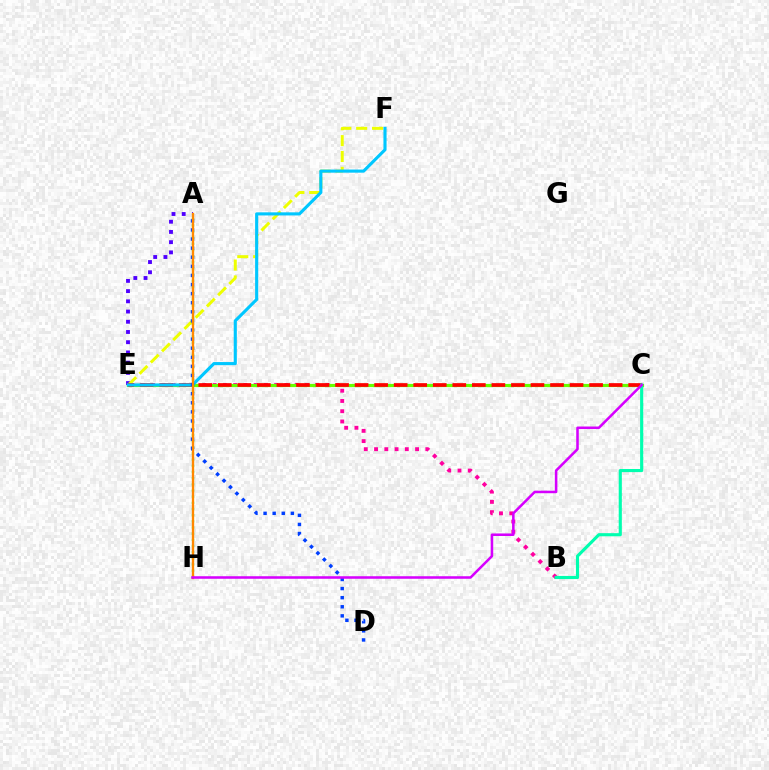{('B', 'E'): [{'color': '#ff00a0', 'line_style': 'dotted', 'thickness': 2.79}], ('A', 'E'): [{'color': '#4f00ff', 'line_style': 'dotted', 'thickness': 2.78}], ('C', 'E'): [{'color': '#66ff00', 'line_style': 'solid', 'thickness': 2.29}, {'color': '#ff0000', 'line_style': 'dashed', 'thickness': 2.65}], ('E', 'F'): [{'color': '#eeff00', 'line_style': 'dashed', 'thickness': 2.16}, {'color': '#00c7ff', 'line_style': 'solid', 'thickness': 2.24}], ('A', 'H'): [{'color': '#00ff27', 'line_style': 'dotted', 'thickness': 1.68}, {'color': '#ff8800', 'line_style': 'solid', 'thickness': 1.67}], ('A', 'D'): [{'color': '#003fff', 'line_style': 'dotted', 'thickness': 2.47}], ('B', 'C'): [{'color': '#00ffaf', 'line_style': 'solid', 'thickness': 2.25}], ('C', 'H'): [{'color': '#d600ff', 'line_style': 'solid', 'thickness': 1.83}]}